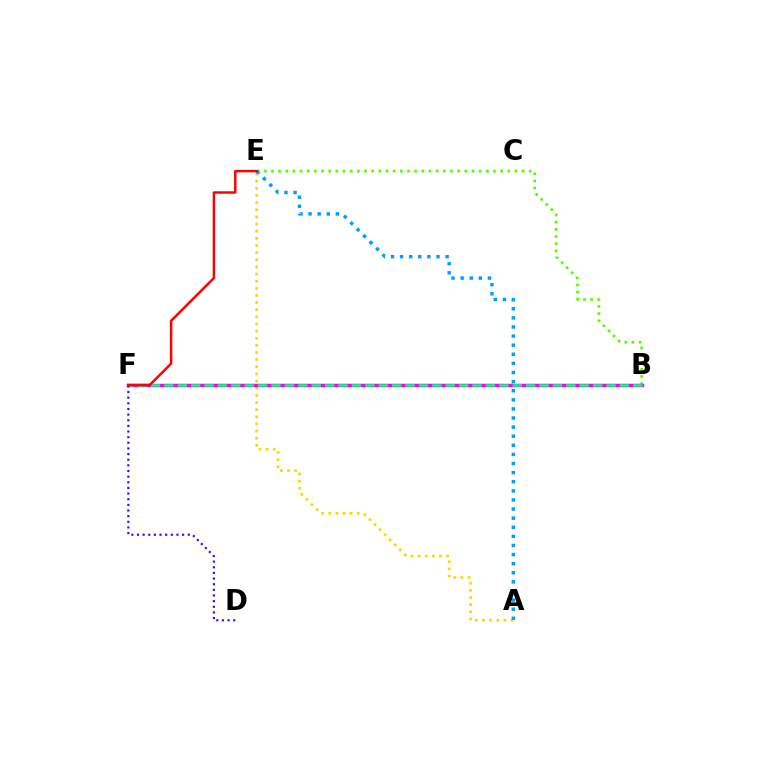{('A', 'E'): [{'color': '#ffd500', 'line_style': 'dotted', 'thickness': 1.94}, {'color': '#009eff', 'line_style': 'dotted', 'thickness': 2.47}], ('B', 'E'): [{'color': '#4fff00', 'line_style': 'dotted', 'thickness': 1.95}], ('B', 'F'): [{'color': '#ff00ed', 'line_style': 'solid', 'thickness': 2.5}, {'color': '#00ff86', 'line_style': 'dashed', 'thickness': 1.82}], ('D', 'F'): [{'color': '#3700ff', 'line_style': 'dotted', 'thickness': 1.53}], ('E', 'F'): [{'color': '#ff0000', 'line_style': 'solid', 'thickness': 1.77}]}